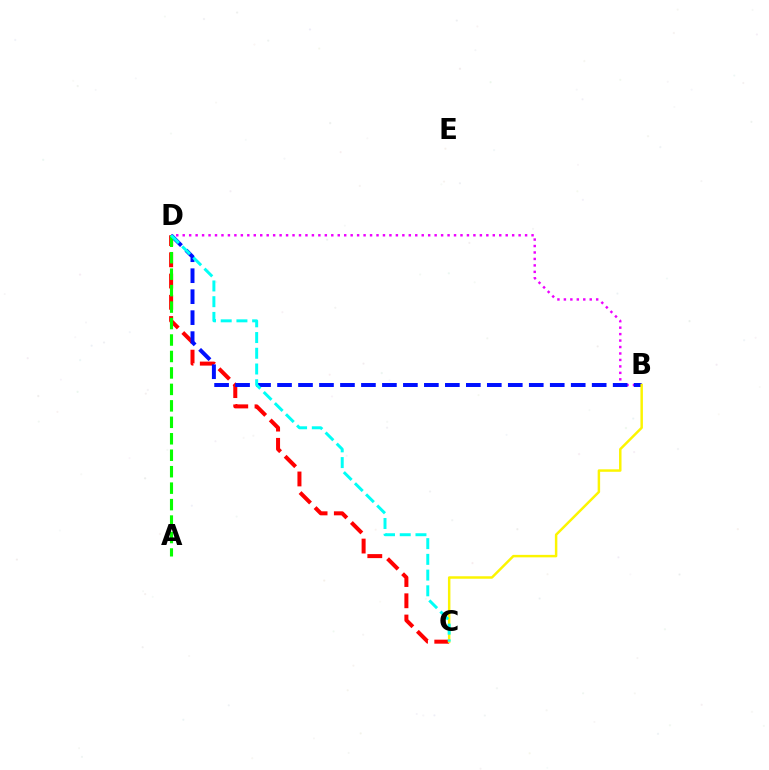{('B', 'D'): [{'color': '#ee00ff', 'line_style': 'dotted', 'thickness': 1.76}, {'color': '#0010ff', 'line_style': 'dashed', 'thickness': 2.85}], ('C', 'D'): [{'color': '#ff0000', 'line_style': 'dashed', 'thickness': 2.89}, {'color': '#00fff6', 'line_style': 'dashed', 'thickness': 2.14}], ('A', 'D'): [{'color': '#08ff00', 'line_style': 'dashed', 'thickness': 2.24}], ('B', 'C'): [{'color': '#fcf500', 'line_style': 'solid', 'thickness': 1.78}]}